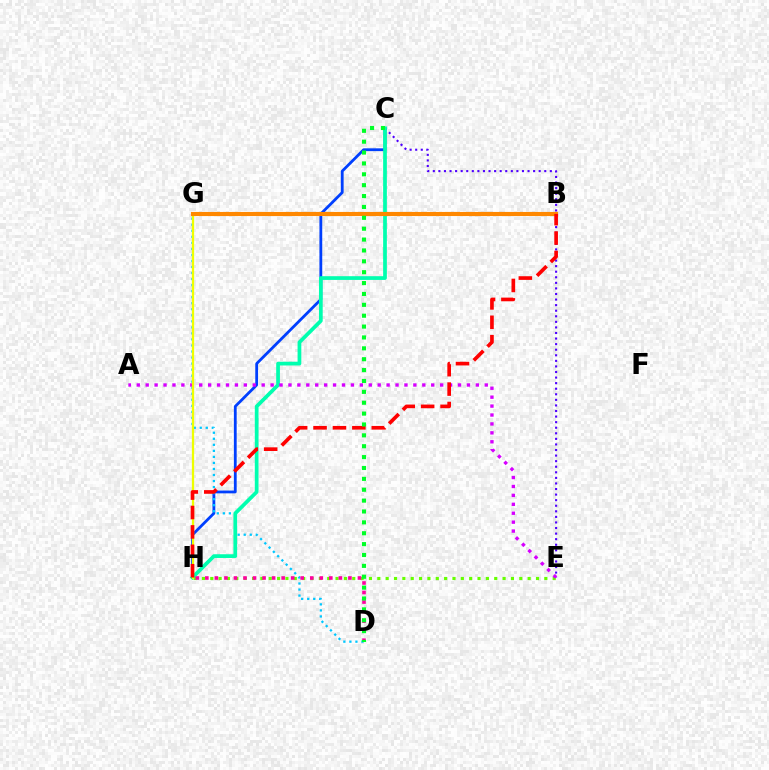{('C', 'H'): [{'color': '#003fff', 'line_style': 'solid', 'thickness': 2.01}, {'color': '#00ffaf', 'line_style': 'solid', 'thickness': 2.69}], ('D', 'G'): [{'color': '#00c7ff', 'line_style': 'dotted', 'thickness': 1.64}], ('E', 'H'): [{'color': '#66ff00', 'line_style': 'dotted', 'thickness': 2.27}], ('C', 'E'): [{'color': '#4f00ff', 'line_style': 'dotted', 'thickness': 1.51}], ('A', 'E'): [{'color': '#d600ff', 'line_style': 'dotted', 'thickness': 2.42}], ('D', 'H'): [{'color': '#ff00a0', 'line_style': 'dotted', 'thickness': 2.59}], ('G', 'H'): [{'color': '#eeff00', 'line_style': 'solid', 'thickness': 1.63}], ('B', 'G'): [{'color': '#ff8800', 'line_style': 'solid', 'thickness': 2.96}], ('B', 'H'): [{'color': '#ff0000', 'line_style': 'dashed', 'thickness': 2.64}], ('C', 'D'): [{'color': '#00ff27', 'line_style': 'dotted', 'thickness': 2.96}]}